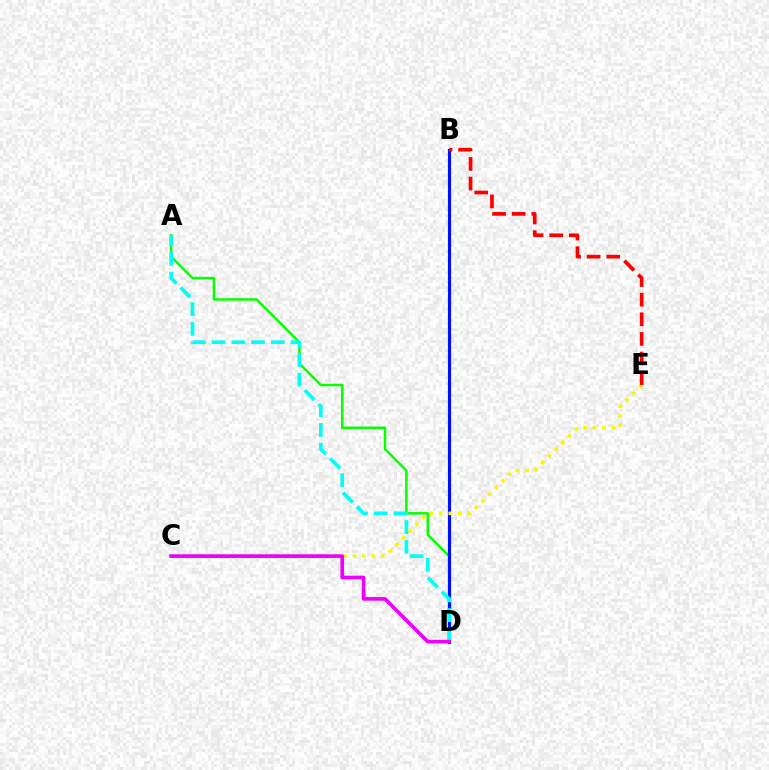{('A', 'D'): [{'color': '#08ff00', 'line_style': 'solid', 'thickness': 1.79}, {'color': '#00fff6', 'line_style': 'dashed', 'thickness': 2.68}], ('B', 'D'): [{'color': '#0010ff', 'line_style': 'solid', 'thickness': 2.28}], ('C', 'E'): [{'color': '#fcf500', 'line_style': 'dotted', 'thickness': 2.57}], ('C', 'D'): [{'color': '#ee00ff', 'line_style': 'solid', 'thickness': 2.64}], ('B', 'E'): [{'color': '#ff0000', 'line_style': 'dashed', 'thickness': 2.67}]}